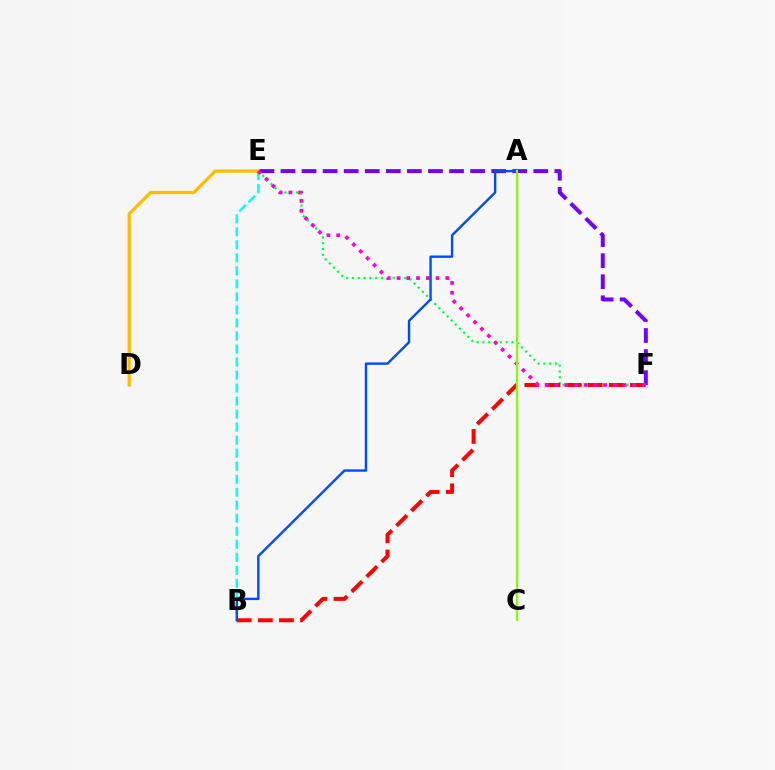{('D', 'E'): [{'color': '#ffbd00', 'line_style': 'solid', 'thickness': 2.34}], ('B', 'E'): [{'color': '#00fff6', 'line_style': 'dashed', 'thickness': 1.77}], ('E', 'F'): [{'color': '#00ff39', 'line_style': 'dotted', 'thickness': 1.58}, {'color': '#7200ff', 'line_style': 'dashed', 'thickness': 2.86}, {'color': '#ff00cf', 'line_style': 'dotted', 'thickness': 2.65}], ('B', 'F'): [{'color': '#ff0000', 'line_style': 'dashed', 'thickness': 2.87}], ('A', 'B'): [{'color': '#004bff', 'line_style': 'solid', 'thickness': 1.72}], ('A', 'C'): [{'color': '#84ff00', 'line_style': 'solid', 'thickness': 1.57}]}